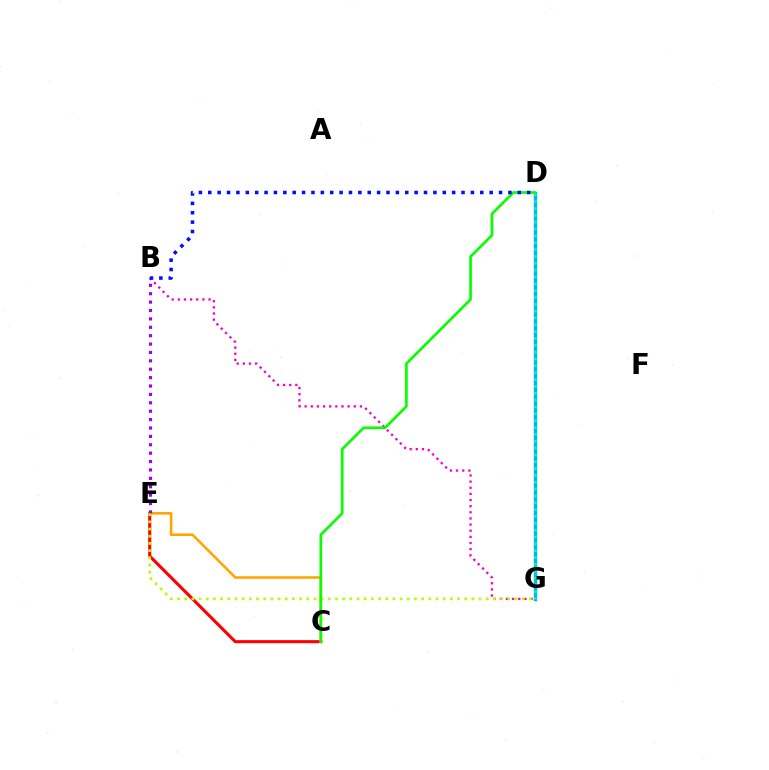{('C', 'E'): [{'color': '#ff0000', 'line_style': 'solid', 'thickness': 2.21}, {'color': '#ffa500', 'line_style': 'solid', 'thickness': 1.86}], ('D', 'G'): [{'color': '#00b5ff', 'line_style': 'solid', 'thickness': 2.48}, {'color': '#00ff9d', 'line_style': 'dotted', 'thickness': 1.86}], ('B', 'G'): [{'color': '#ff00bd', 'line_style': 'dotted', 'thickness': 1.67}], ('B', 'E'): [{'color': '#9b00ff', 'line_style': 'dotted', 'thickness': 2.28}], ('E', 'G'): [{'color': '#b3ff00', 'line_style': 'dotted', 'thickness': 1.95}], ('C', 'D'): [{'color': '#08ff00', 'line_style': 'solid', 'thickness': 1.93}], ('B', 'D'): [{'color': '#0010ff', 'line_style': 'dotted', 'thickness': 2.55}]}